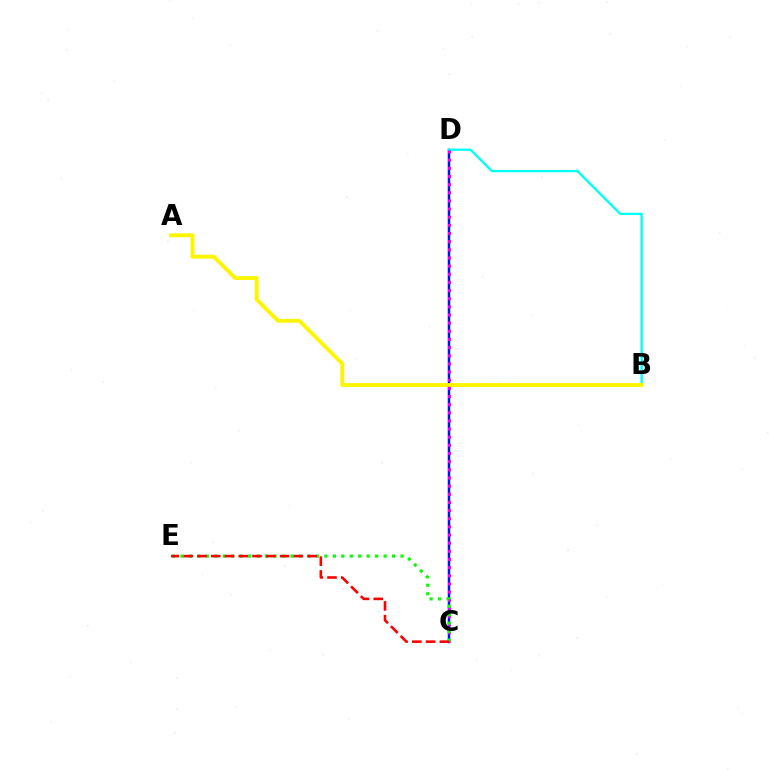{('C', 'D'): [{'color': '#0010ff', 'line_style': 'solid', 'thickness': 1.79}, {'color': '#ee00ff', 'line_style': 'dotted', 'thickness': 2.21}], ('B', 'D'): [{'color': '#00fff6', 'line_style': 'solid', 'thickness': 1.67}], ('A', 'B'): [{'color': '#fcf500', 'line_style': 'solid', 'thickness': 2.78}], ('C', 'E'): [{'color': '#08ff00', 'line_style': 'dotted', 'thickness': 2.3}, {'color': '#ff0000', 'line_style': 'dashed', 'thickness': 1.87}]}